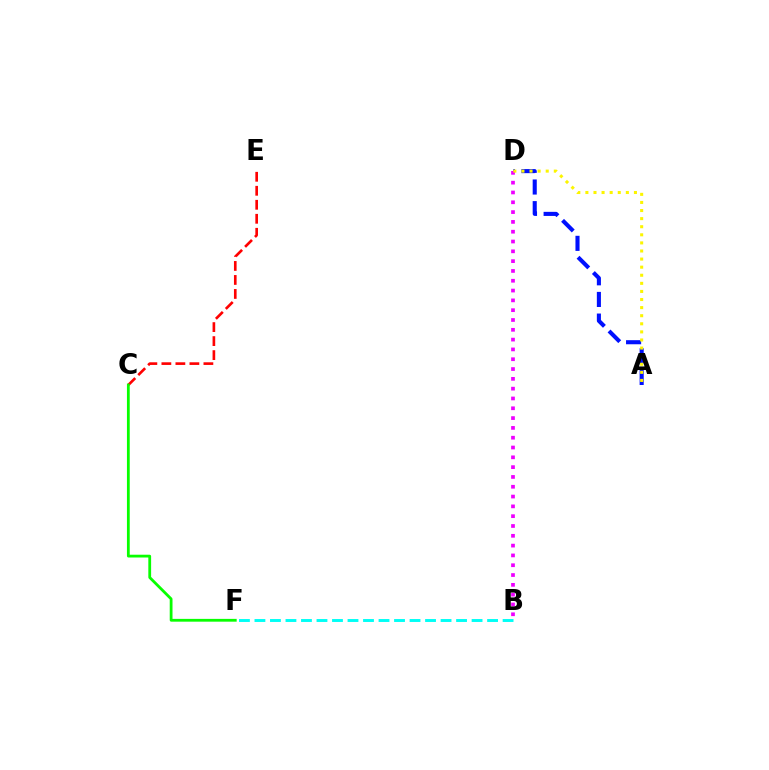{('B', 'F'): [{'color': '#00fff6', 'line_style': 'dashed', 'thickness': 2.11}], ('A', 'D'): [{'color': '#0010ff', 'line_style': 'dashed', 'thickness': 2.94}, {'color': '#fcf500', 'line_style': 'dotted', 'thickness': 2.2}], ('C', 'E'): [{'color': '#ff0000', 'line_style': 'dashed', 'thickness': 1.9}], ('B', 'D'): [{'color': '#ee00ff', 'line_style': 'dotted', 'thickness': 2.67}], ('C', 'F'): [{'color': '#08ff00', 'line_style': 'solid', 'thickness': 2.01}]}